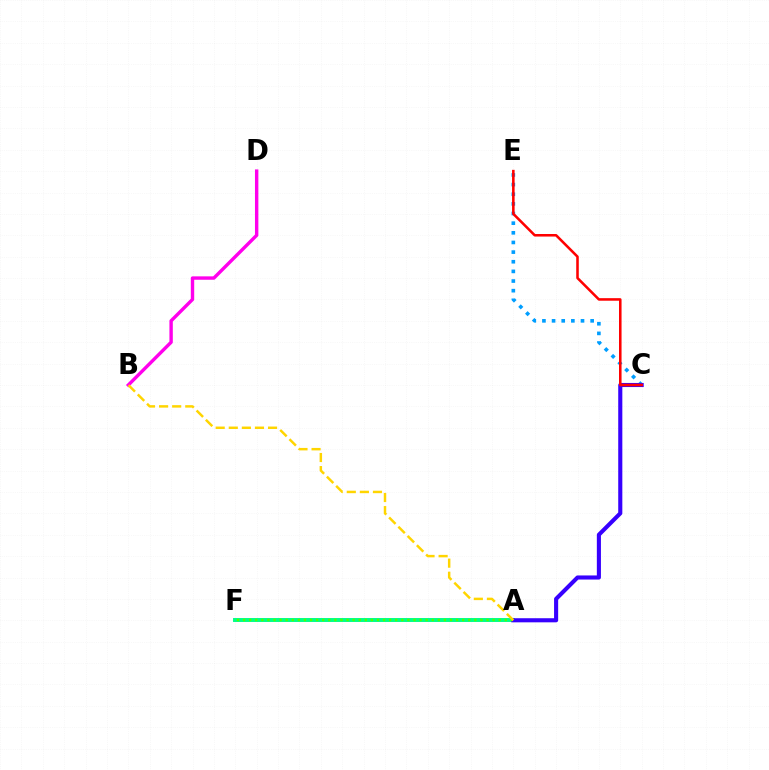{('A', 'F'): [{'color': '#00ff86', 'line_style': 'solid', 'thickness': 2.84}, {'color': '#4fff00', 'line_style': 'dotted', 'thickness': 1.65}], ('B', 'D'): [{'color': '#ff00ed', 'line_style': 'solid', 'thickness': 2.45}], ('C', 'E'): [{'color': '#009eff', 'line_style': 'dotted', 'thickness': 2.62}, {'color': '#ff0000', 'line_style': 'solid', 'thickness': 1.84}], ('A', 'C'): [{'color': '#3700ff', 'line_style': 'solid', 'thickness': 2.95}], ('A', 'B'): [{'color': '#ffd500', 'line_style': 'dashed', 'thickness': 1.78}]}